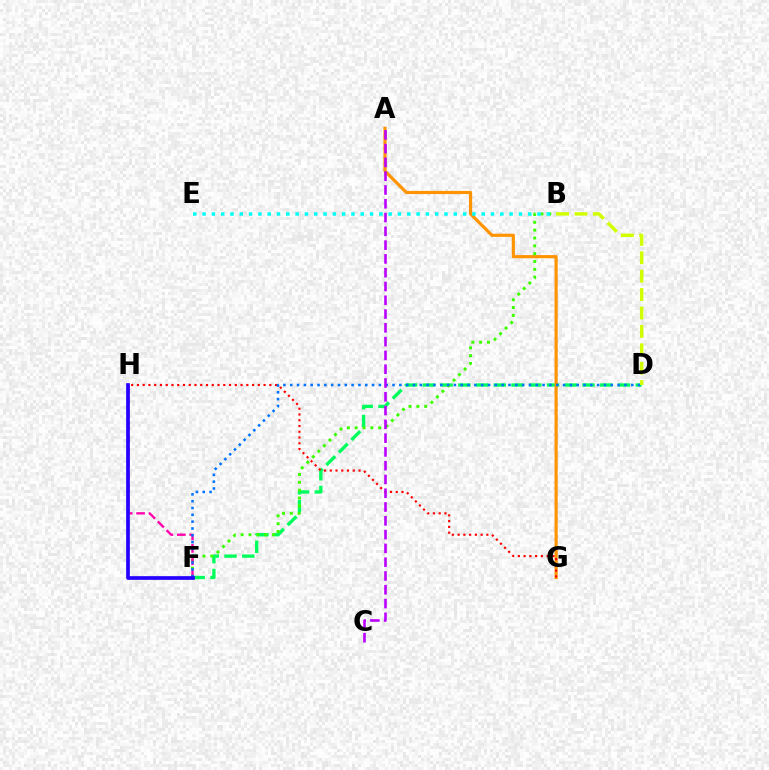{('D', 'F'): [{'color': '#00ff5c', 'line_style': 'dashed', 'thickness': 2.41}, {'color': '#0074ff', 'line_style': 'dotted', 'thickness': 1.85}], ('A', 'G'): [{'color': '#ff9400', 'line_style': 'solid', 'thickness': 2.28}], ('G', 'H'): [{'color': '#ff0000', 'line_style': 'dotted', 'thickness': 1.56}], ('B', 'F'): [{'color': '#3dff00', 'line_style': 'dotted', 'thickness': 2.13}], ('F', 'H'): [{'color': '#ff00ac', 'line_style': 'dashed', 'thickness': 1.68}, {'color': '#2500ff', 'line_style': 'solid', 'thickness': 2.66}], ('B', 'E'): [{'color': '#00fff6', 'line_style': 'dotted', 'thickness': 2.53}], ('A', 'C'): [{'color': '#b900ff', 'line_style': 'dashed', 'thickness': 1.87}], ('B', 'D'): [{'color': '#d1ff00', 'line_style': 'dashed', 'thickness': 2.5}]}